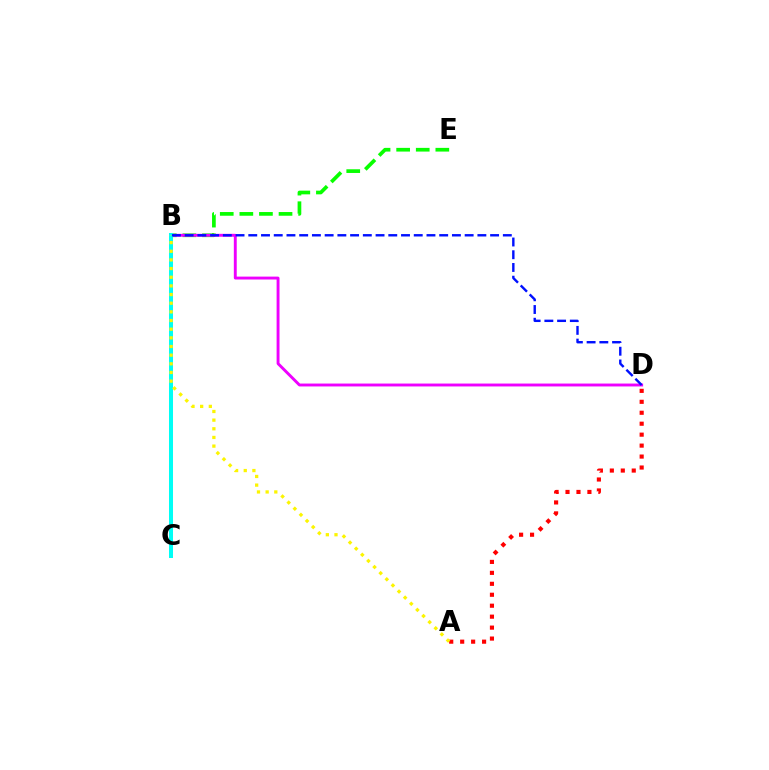{('B', 'E'): [{'color': '#08ff00', 'line_style': 'dashed', 'thickness': 2.66}], ('A', 'D'): [{'color': '#ff0000', 'line_style': 'dotted', 'thickness': 2.98}], ('B', 'D'): [{'color': '#ee00ff', 'line_style': 'solid', 'thickness': 2.09}, {'color': '#0010ff', 'line_style': 'dashed', 'thickness': 1.73}], ('B', 'C'): [{'color': '#00fff6', 'line_style': 'solid', 'thickness': 2.88}], ('A', 'B'): [{'color': '#fcf500', 'line_style': 'dotted', 'thickness': 2.35}]}